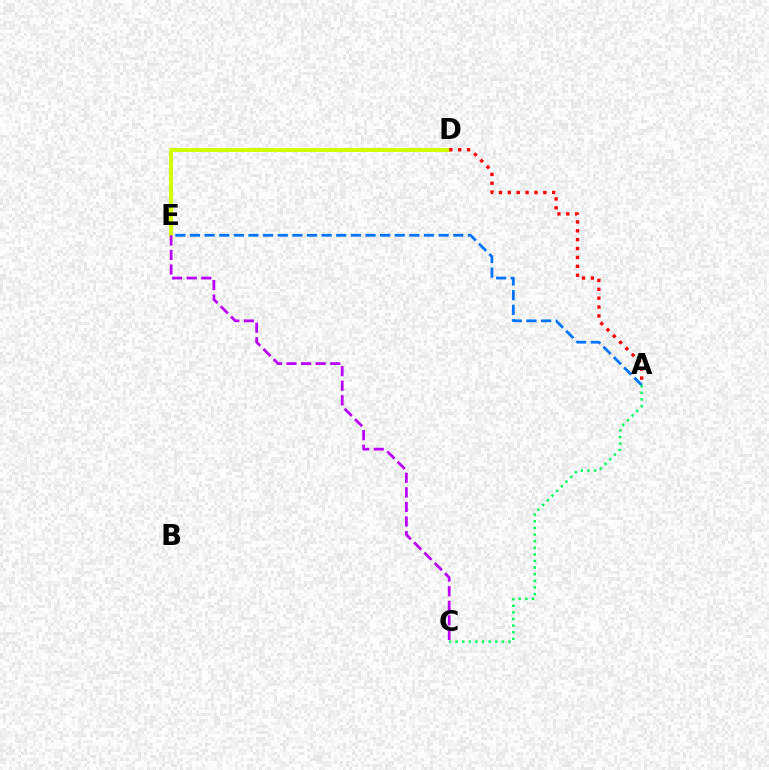{('D', 'E'): [{'color': '#d1ff00', 'line_style': 'solid', 'thickness': 2.83}], ('A', 'D'): [{'color': '#ff0000', 'line_style': 'dotted', 'thickness': 2.41}], ('C', 'E'): [{'color': '#b900ff', 'line_style': 'dashed', 'thickness': 1.98}], ('A', 'E'): [{'color': '#0074ff', 'line_style': 'dashed', 'thickness': 1.99}], ('A', 'C'): [{'color': '#00ff5c', 'line_style': 'dotted', 'thickness': 1.8}]}